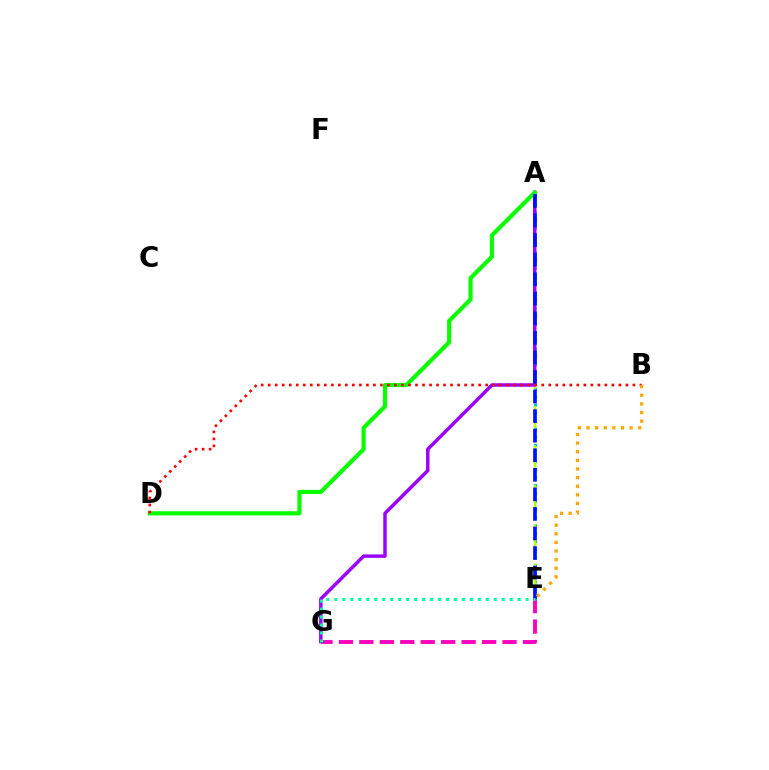{('E', 'G'): [{'color': '#ff00bd', 'line_style': 'dashed', 'thickness': 2.78}, {'color': '#00ff9d', 'line_style': 'dotted', 'thickness': 2.17}], ('A', 'E'): [{'color': '#00b5ff', 'line_style': 'dotted', 'thickness': 2.18}, {'color': '#b3ff00', 'line_style': 'dashed', 'thickness': 1.78}, {'color': '#0010ff', 'line_style': 'dashed', 'thickness': 2.66}], ('A', 'G'): [{'color': '#9b00ff', 'line_style': 'solid', 'thickness': 2.49}], ('A', 'D'): [{'color': '#08ff00', 'line_style': 'solid', 'thickness': 3.0}], ('B', 'D'): [{'color': '#ff0000', 'line_style': 'dotted', 'thickness': 1.91}], ('B', 'E'): [{'color': '#ffa500', 'line_style': 'dotted', 'thickness': 2.34}]}